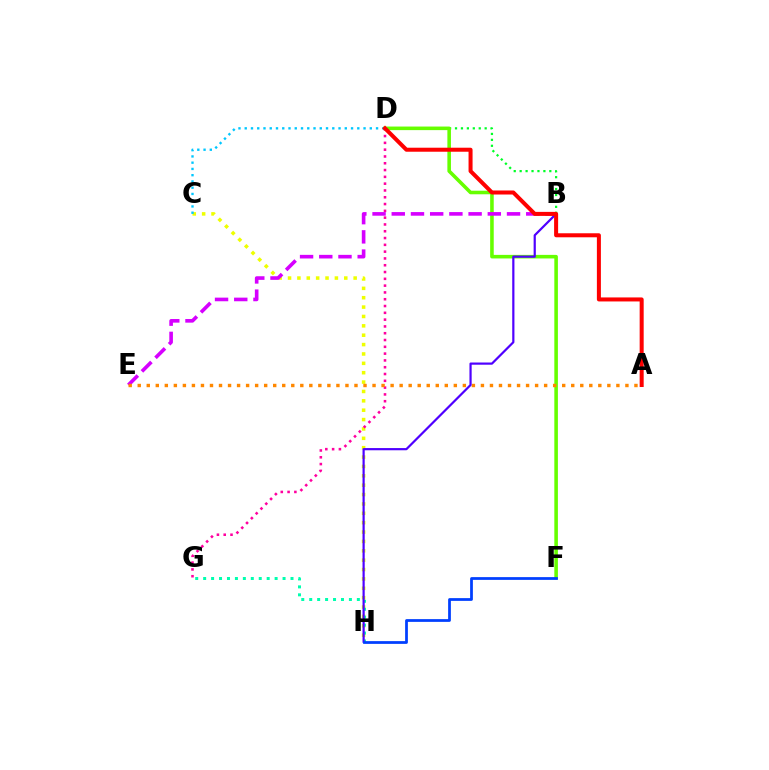{('C', 'H'): [{'color': '#eeff00', 'line_style': 'dotted', 'thickness': 2.55}], ('G', 'H'): [{'color': '#00ffaf', 'line_style': 'dotted', 'thickness': 2.16}], ('B', 'D'): [{'color': '#00ff27', 'line_style': 'dotted', 'thickness': 1.61}], ('D', 'F'): [{'color': '#66ff00', 'line_style': 'solid', 'thickness': 2.57}], ('D', 'G'): [{'color': '#ff00a0', 'line_style': 'dotted', 'thickness': 1.85}], ('B', 'E'): [{'color': '#d600ff', 'line_style': 'dashed', 'thickness': 2.61}], ('A', 'E'): [{'color': '#ff8800', 'line_style': 'dotted', 'thickness': 2.45}], ('B', 'H'): [{'color': '#4f00ff', 'line_style': 'solid', 'thickness': 1.59}], ('C', 'D'): [{'color': '#00c7ff', 'line_style': 'dotted', 'thickness': 1.7}], ('A', 'D'): [{'color': '#ff0000', 'line_style': 'solid', 'thickness': 2.89}], ('F', 'H'): [{'color': '#003fff', 'line_style': 'solid', 'thickness': 1.98}]}